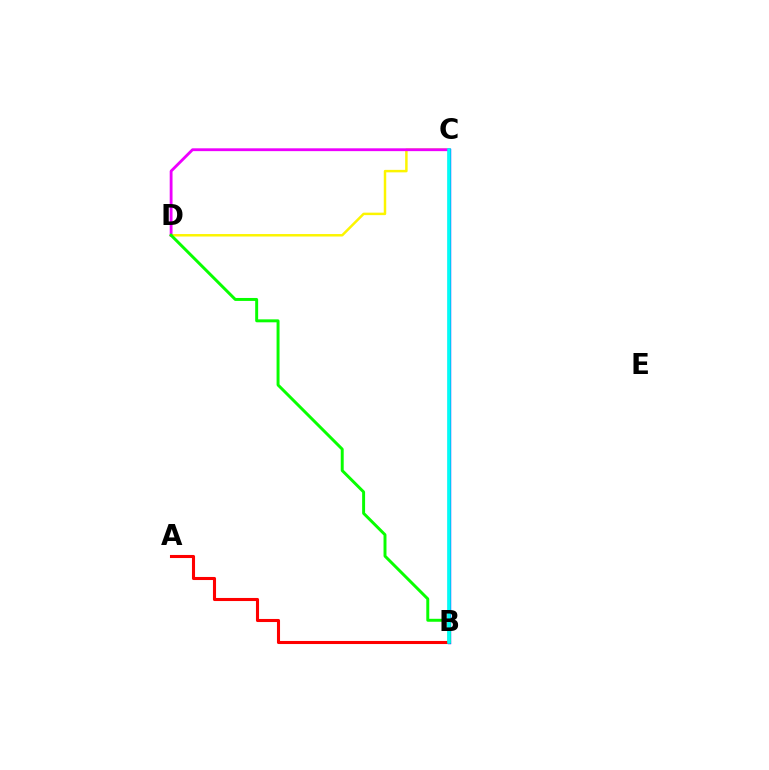{('A', 'B'): [{'color': '#ff0000', 'line_style': 'solid', 'thickness': 2.22}], ('C', 'D'): [{'color': '#fcf500', 'line_style': 'solid', 'thickness': 1.78}, {'color': '#ee00ff', 'line_style': 'solid', 'thickness': 2.04}], ('B', 'C'): [{'color': '#0010ff', 'line_style': 'solid', 'thickness': 2.41}, {'color': '#00fff6', 'line_style': 'solid', 'thickness': 2.56}], ('B', 'D'): [{'color': '#08ff00', 'line_style': 'solid', 'thickness': 2.13}]}